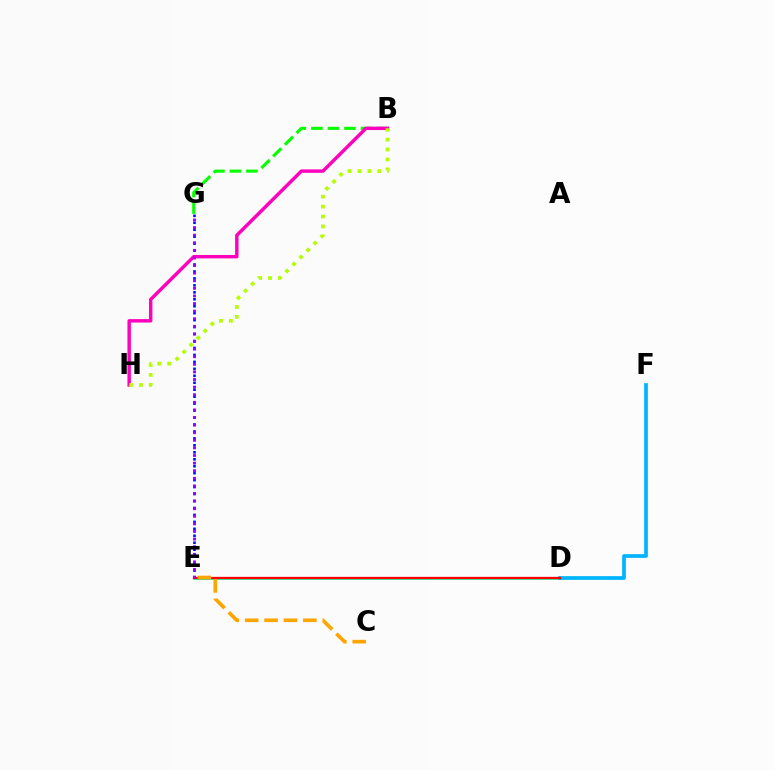{('E', 'G'): [{'color': '#0010ff', 'line_style': 'dotted', 'thickness': 1.89}, {'color': '#9b00ff', 'line_style': 'dotted', 'thickness': 2.06}], ('D', 'E'): [{'color': '#00ff9d', 'line_style': 'solid', 'thickness': 1.92}, {'color': '#ff0000', 'line_style': 'solid', 'thickness': 1.65}], ('D', 'F'): [{'color': '#00b5ff', 'line_style': 'solid', 'thickness': 2.68}], ('B', 'G'): [{'color': '#08ff00', 'line_style': 'dashed', 'thickness': 2.24}], ('B', 'H'): [{'color': '#ff00bd', 'line_style': 'solid', 'thickness': 2.47}, {'color': '#b3ff00', 'line_style': 'dotted', 'thickness': 2.69}], ('C', 'E'): [{'color': '#ffa500', 'line_style': 'dashed', 'thickness': 2.63}]}